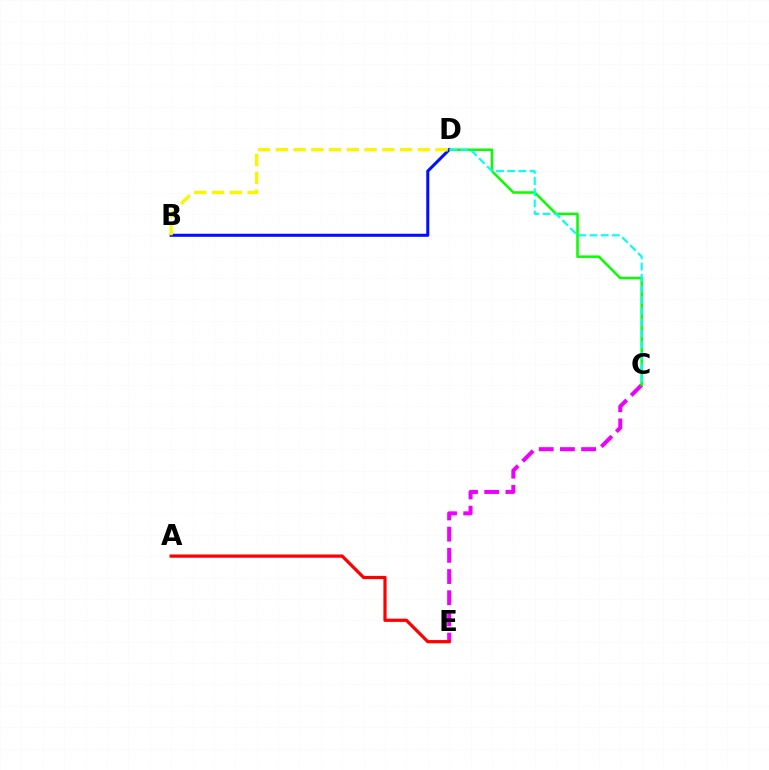{('C', 'E'): [{'color': '#ee00ff', 'line_style': 'dashed', 'thickness': 2.88}], ('C', 'D'): [{'color': '#08ff00', 'line_style': 'solid', 'thickness': 1.81}, {'color': '#00fff6', 'line_style': 'dashed', 'thickness': 1.52}], ('A', 'E'): [{'color': '#ff0000', 'line_style': 'solid', 'thickness': 2.32}], ('B', 'D'): [{'color': '#0010ff', 'line_style': 'solid', 'thickness': 2.19}, {'color': '#fcf500', 'line_style': 'dashed', 'thickness': 2.41}]}